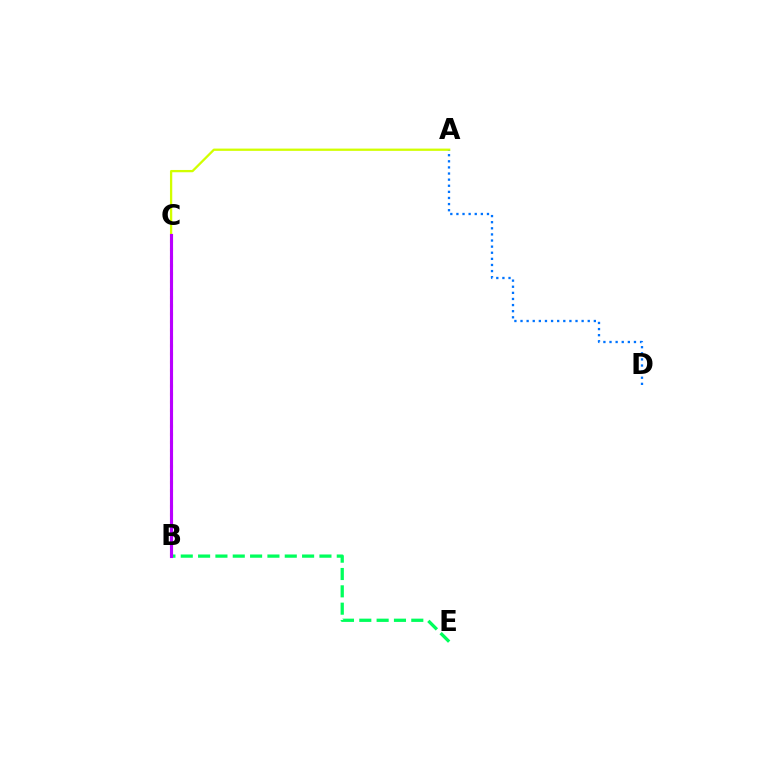{('B', 'C'): [{'color': '#ff0000', 'line_style': 'dotted', 'thickness': 2.18}, {'color': '#b900ff', 'line_style': 'solid', 'thickness': 2.25}], ('B', 'E'): [{'color': '#00ff5c', 'line_style': 'dashed', 'thickness': 2.36}], ('A', 'C'): [{'color': '#d1ff00', 'line_style': 'solid', 'thickness': 1.64}], ('A', 'D'): [{'color': '#0074ff', 'line_style': 'dotted', 'thickness': 1.66}]}